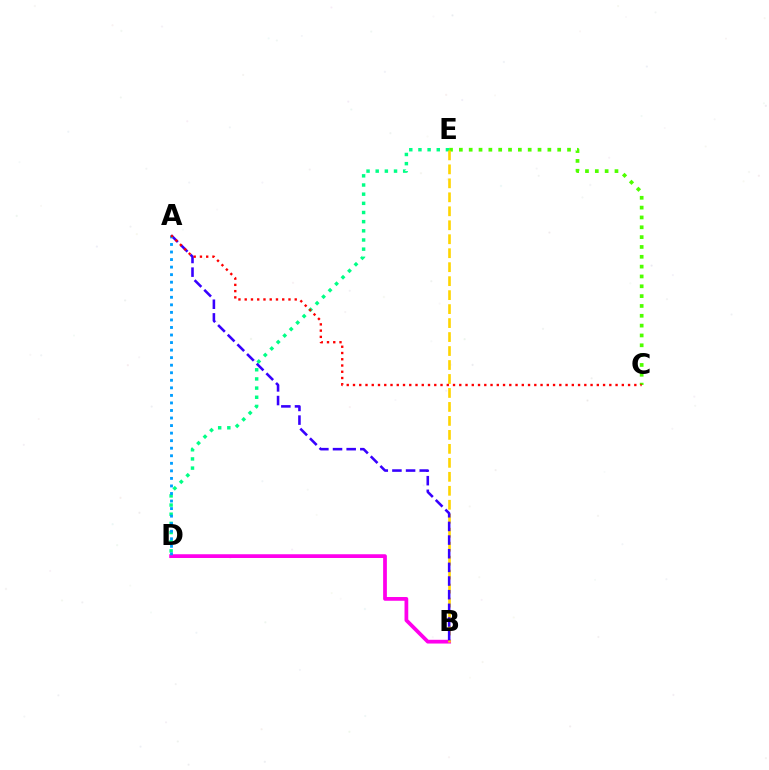{('C', 'E'): [{'color': '#4fff00', 'line_style': 'dotted', 'thickness': 2.67}], ('D', 'E'): [{'color': '#00ff86', 'line_style': 'dotted', 'thickness': 2.49}], ('B', 'D'): [{'color': '#ff00ed', 'line_style': 'solid', 'thickness': 2.7}], ('B', 'E'): [{'color': '#ffd500', 'line_style': 'dashed', 'thickness': 1.9}], ('A', 'B'): [{'color': '#3700ff', 'line_style': 'dashed', 'thickness': 1.85}], ('A', 'D'): [{'color': '#009eff', 'line_style': 'dotted', 'thickness': 2.05}], ('A', 'C'): [{'color': '#ff0000', 'line_style': 'dotted', 'thickness': 1.7}]}